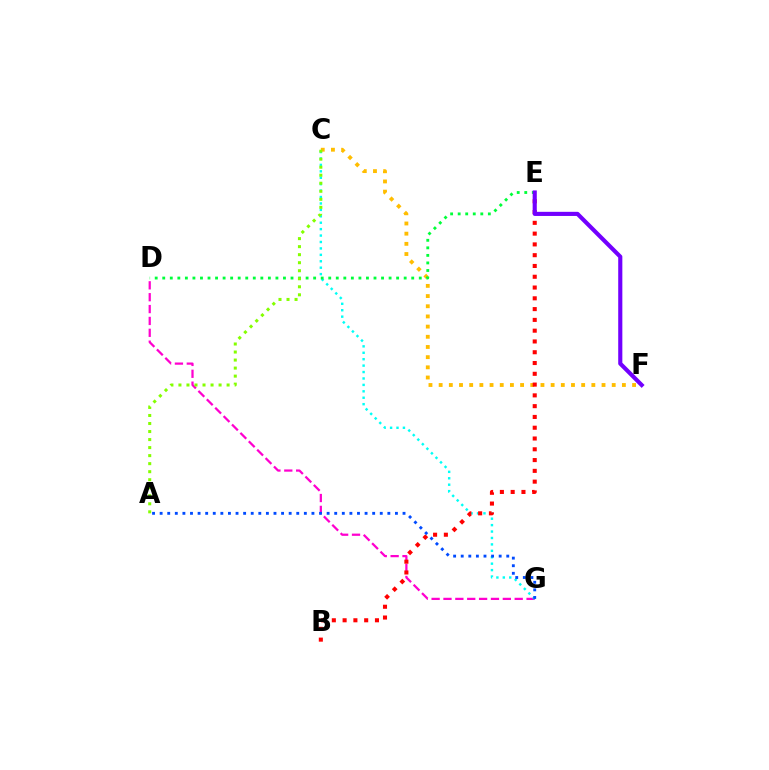{('C', 'F'): [{'color': '#ffbd00', 'line_style': 'dotted', 'thickness': 2.77}], ('D', 'G'): [{'color': '#ff00cf', 'line_style': 'dashed', 'thickness': 1.61}], ('C', 'G'): [{'color': '#00fff6', 'line_style': 'dotted', 'thickness': 1.75}], ('D', 'E'): [{'color': '#00ff39', 'line_style': 'dotted', 'thickness': 2.05}], ('B', 'E'): [{'color': '#ff0000', 'line_style': 'dotted', 'thickness': 2.93}], ('A', 'C'): [{'color': '#84ff00', 'line_style': 'dotted', 'thickness': 2.18}], ('E', 'F'): [{'color': '#7200ff', 'line_style': 'solid', 'thickness': 2.97}], ('A', 'G'): [{'color': '#004bff', 'line_style': 'dotted', 'thickness': 2.06}]}